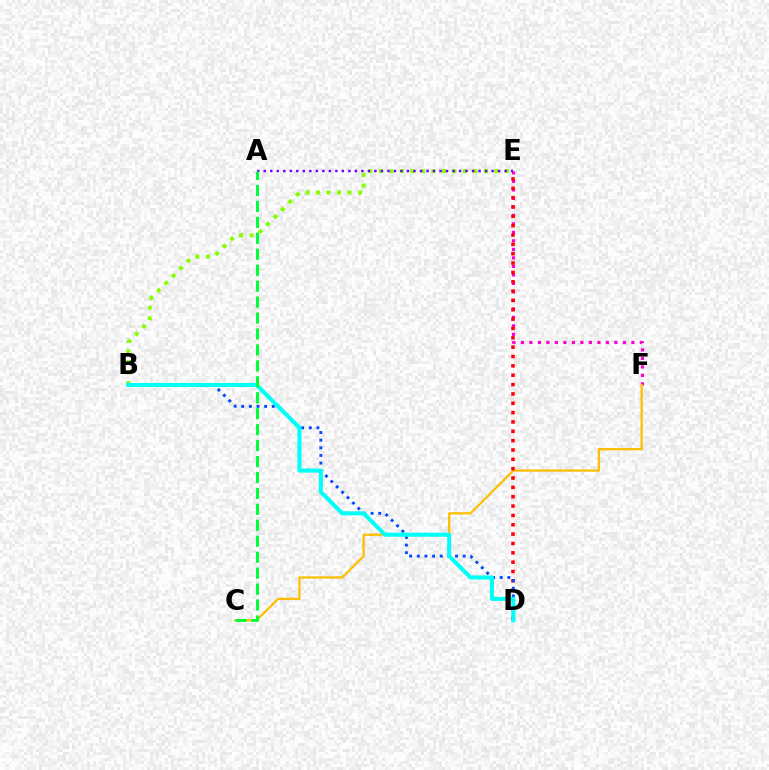{('E', 'F'): [{'color': '#ff00cf', 'line_style': 'dotted', 'thickness': 2.31}], ('C', 'F'): [{'color': '#ffbd00', 'line_style': 'solid', 'thickness': 1.62}], ('B', 'E'): [{'color': '#84ff00', 'line_style': 'dotted', 'thickness': 2.86}], ('D', 'E'): [{'color': '#ff0000', 'line_style': 'dotted', 'thickness': 2.54}], ('A', 'E'): [{'color': '#7200ff', 'line_style': 'dotted', 'thickness': 1.77}], ('B', 'D'): [{'color': '#004bff', 'line_style': 'dotted', 'thickness': 2.08}, {'color': '#00fff6', 'line_style': 'solid', 'thickness': 2.92}], ('A', 'C'): [{'color': '#00ff39', 'line_style': 'dashed', 'thickness': 2.17}]}